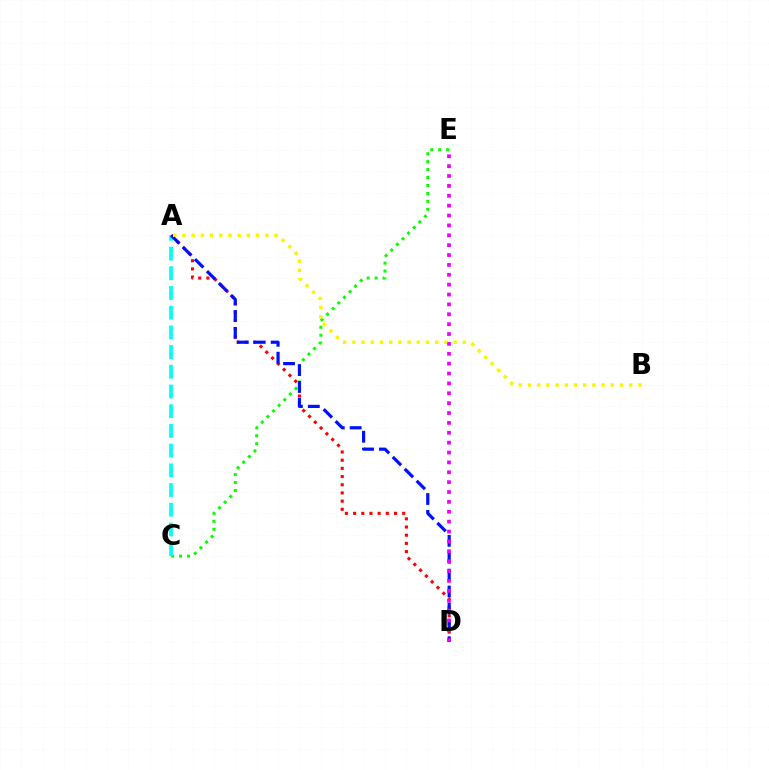{('C', 'E'): [{'color': '#08ff00', 'line_style': 'dotted', 'thickness': 2.16}], ('A', 'D'): [{'color': '#ff0000', 'line_style': 'dotted', 'thickness': 2.22}, {'color': '#0010ff', 'line_style': 'dashed', 'thickness': 2.3}], ('A', 'C'): [{'color': '#00fff6', 'line_style': 'dashed', 'thickness': 2.68}], ('A', 'B'): [{'color': '#fcf500', 'line_style': 'dotted', 'thickness': 2.5}], ('D', 'E'): [{'color': '#ee00ff', 'line_style': 'dotted', 'thickness': 2.68}]}